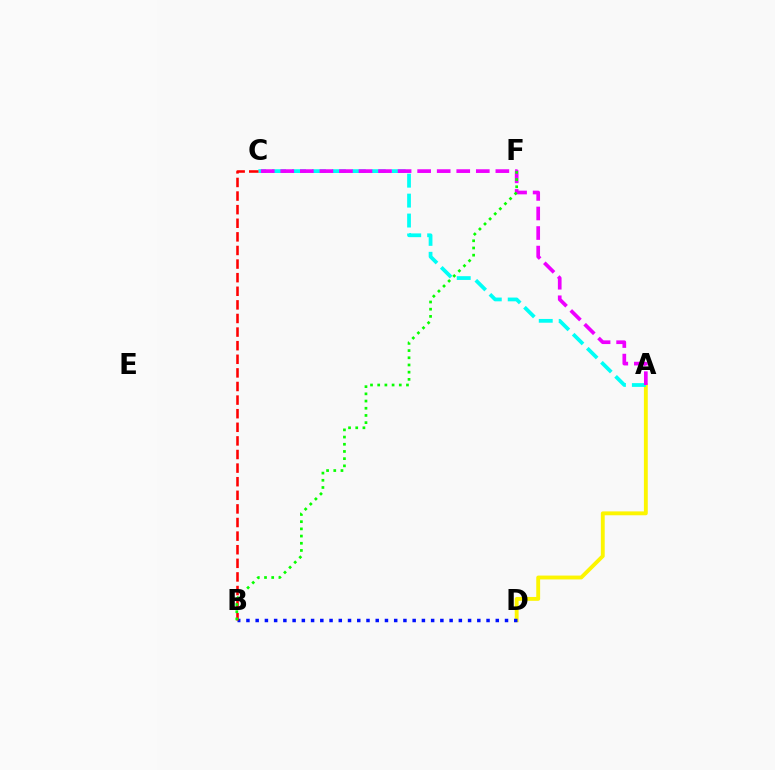{('A', 'D'): [{'color': '#fcf500', 'line_style': 'solid', 'thickness': 2.78}], ('B', 'D'): [{'color': '#0010ff', 'line_style': 'dotted', 'thickness': 2.51}], ('A', 'C'): [{'color': '#00fff6', 'line_style': 'dashed', 'thickness': 2.71}, {'color': '#ee00ff', 'line_style': 'dashed', 'thickness': 2.66}], ('B', 'C'): [{'color': '#ff0000', 'line_style': 'dashed', 'thickness': 1.85}], ('B', 'F'): [{'color': '#08ff00', 'line_style': 'dotted', 'thickness': 1.95}]}